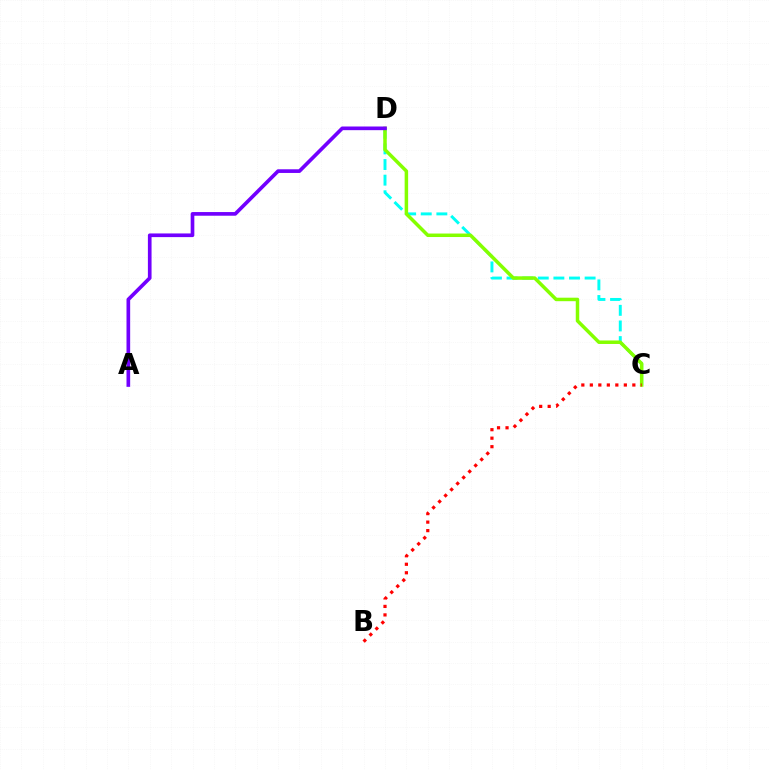{('C', 'D'): [{'color': '#00fff6', 'line_style': 'dashed', 'thickness': 2.12}, {'color': '#84ff00', 'line_style': 'solid', 'thickness': 2.52}], ('B', 'C'): [{'color': '#ff0000', 'line_style': 'dotted', 'thickness': 2.31}], ('A', 'D'): [{'color': '#7200ff', 'line_style': 'solid', 'thickness': 2.64}]}